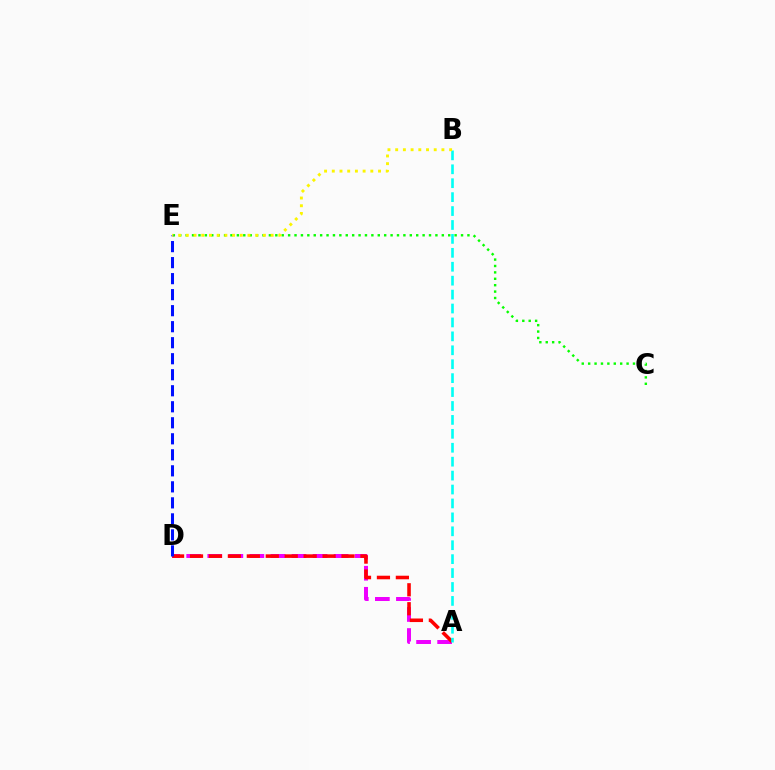{('C', 'E'): [{'color': '#08ff00', 'line_style': 'dotted', 'thickness': 1.74}], ('A', 'D'): [{'color': '#ee00ff', 'line_style': 'dashed', 'thickness': 2.86}, {'color': '#ff0000', 'line_style': 'dashed', 'thickness': 2.57}], ('D', 'E'): [{'color': '#0010ff', 'line_style': 'dashed', 'thickness': 2.18}], ('A', 'B'): [{'color': '#00fff6', 'line_style': 'dashed', 'thickness': 1.89}], ('B', 'E'): [{'color': '#fcf500', 'line_style': 'dotted', 'thickness': 2.09}]}